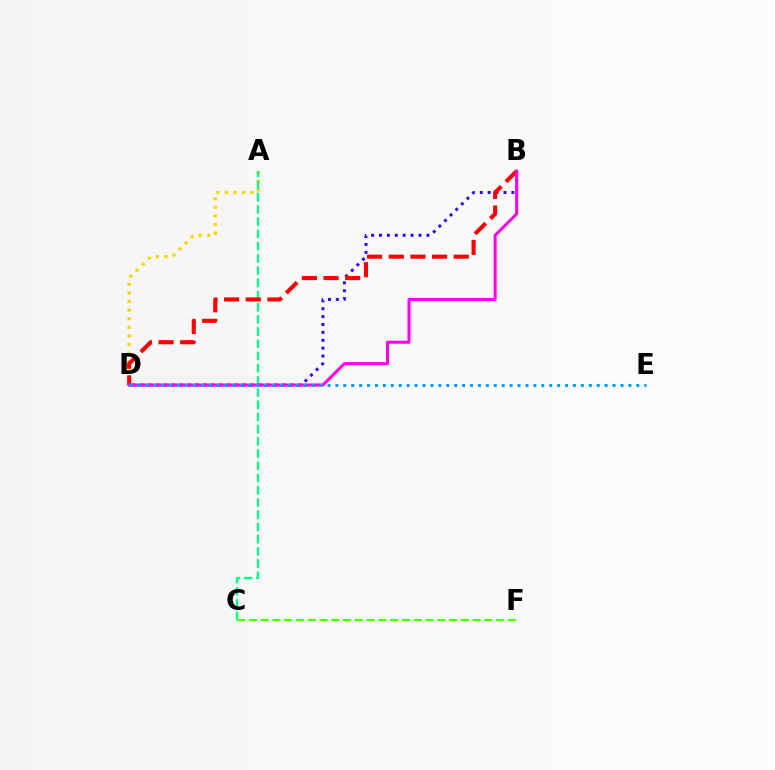{('B', 'D'): [{'color': '#3700ff', 'line_style': 'dotted', 'thickness': 2.15}, {'color': '#ff0000', 'line_style': 'dashed', 'thickness': 2.94}, {'color': '#ff00ed', 'line_style': 'solid', 'thickness': 2.18}], ('A', 'D'): [{'color': '#ffd500', 'line_style': 'dotted', 'thickness': 2.34}], ('A', 'C'): [{'color': '#00ff86', 'line_style': 'dashed', 'thickness': 1.66}], ('C', 'F'): [{'color': '#4fff00', 'line_style': 'dashed', 'thickness': 1.6}], ('D', 'E'): [{'color': '#009eff', 'line_style': 'dotted', 'thickness': 2.15}]}